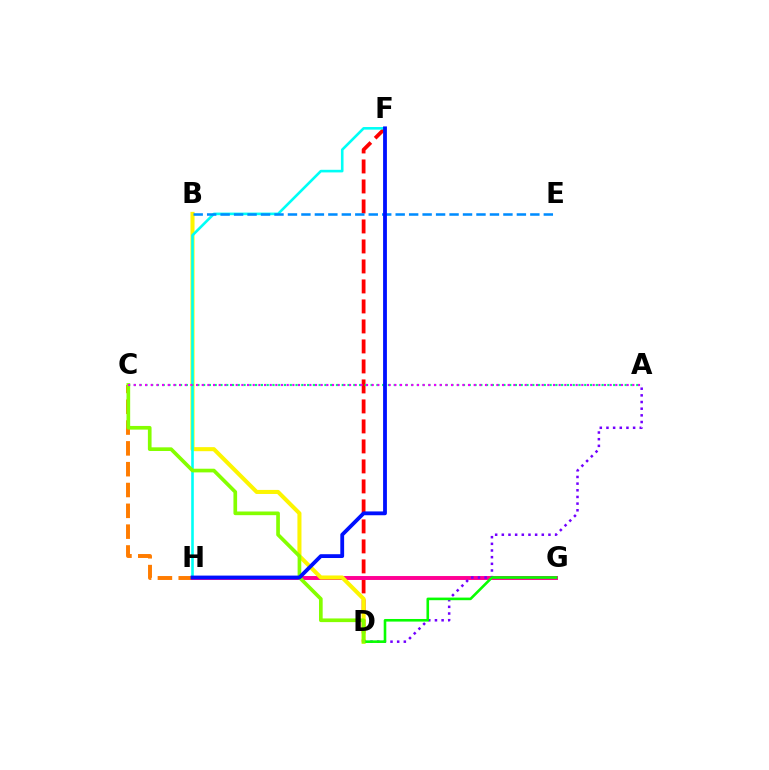{('C', 'H'): [{'color': '#ff7c00', 'line_style': 'dashed', 'thickness': 2.83}], ('D', 'F'): [{'color': '#ff0000', 'line_style': 'dashed', 'thickness': 2.72}], ('G', 'H'): [{'color': '#ff0094', 'line_style': 'solid', 'thickness': 2.83}], ('B', 'D'): [{'color': '#fcf500', 'line_style': 'solid', 'thickness': 2.92}], ('A', 'D'): [{'color': '#7200ff', 'line_style': 'dotted', 'thickness': 1.81}], ('D', 'G'): [{'color': '#08ff00', 'line_style': 'solid', 'thickness': 1.87}], ('F', 'H'): [{'color': '#00fff6', 'line_style': 'solid', 'thickness': 1.88}, {'color': '#0010ff', 'line_style': 'solid', 'thickness': 2.75}], ('B', 'E'): [{'color': '#008cff', 'line_style': 'dashed', 'thickness': 1.83}], ('C', 'D'): [{'color': '#84ff00', 'line_style': 'solid', 'thickness': 2.64}], ('A', 'C'): [{'color': '#00ff74', 'line_style': 'dotted', 'thickness': 1.57}, {'color': '#ee00ff', 'line_style': 'dotted', 'thickness': 1.54}]}